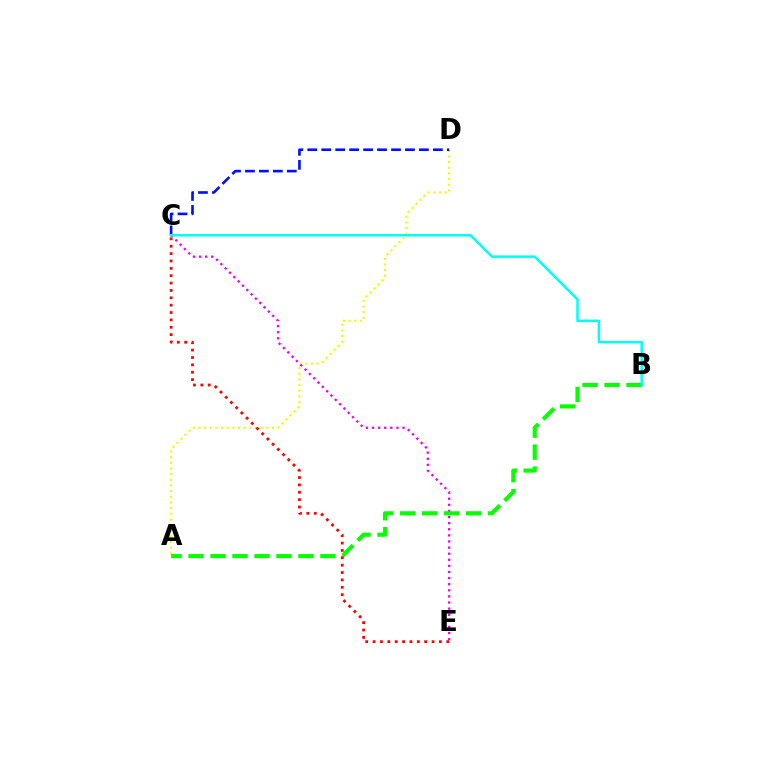{('A', 'D'): [{'color': '#fcf500', 'line_style': 'dotted', 'thickness': 1.54}], ('C', 'E'): [{'color': '#ee00ff', 'line_style': 'dotted', 'thickness': 1.66}, {'color': '#ff0000', 'line_style': 'dotted', 'thickness': 2.0}], ('A', 'B'): [{'color': '#08ff00', 'line_style': 'dashed', 'thickness': 2.99}], ('C', 'D'): [{'color': '#0010ff', 'line_style': 'dashed', 'thickness': 1.9}], ('B', 'C'): [{'color': '#00fff6', 'line_style': 'solid', 'thickness': 1.8}]}